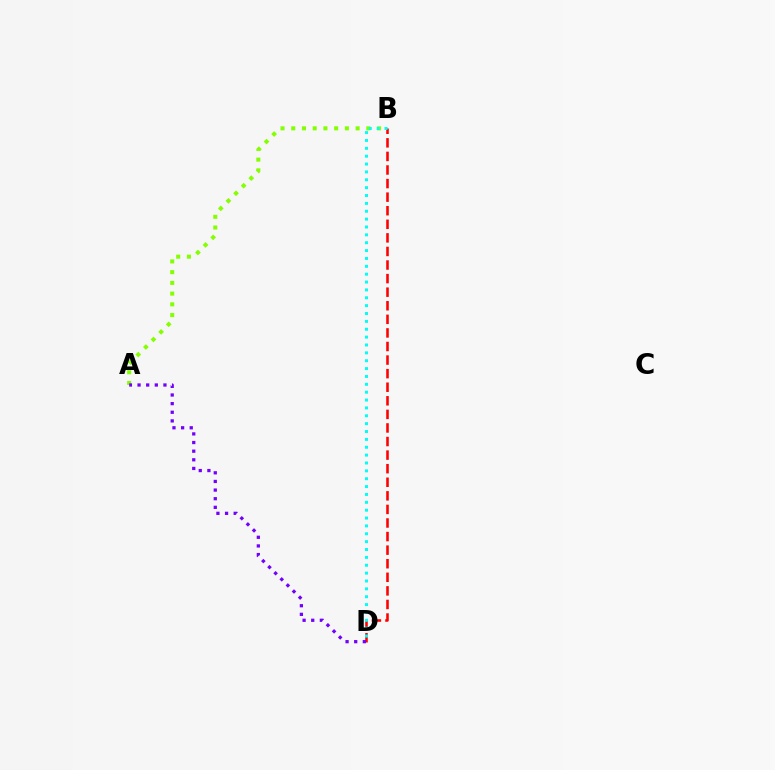{('A', 'B'): [{'color': '#84ff00', 'line_style': 'dotted', 'thickness': 2.91}], ('B', 'D'): [{'color': '#ff0000', 'line_style': 'dashed', 'thickness': 1.84}, {'color': '#00fff6', 'line_style': 'dotted', 'thickness': 2.14}], ('A', 'D'): [{'color': '#7200ff', 'line_style': 'dotted', 'thickness': 2.35}]}